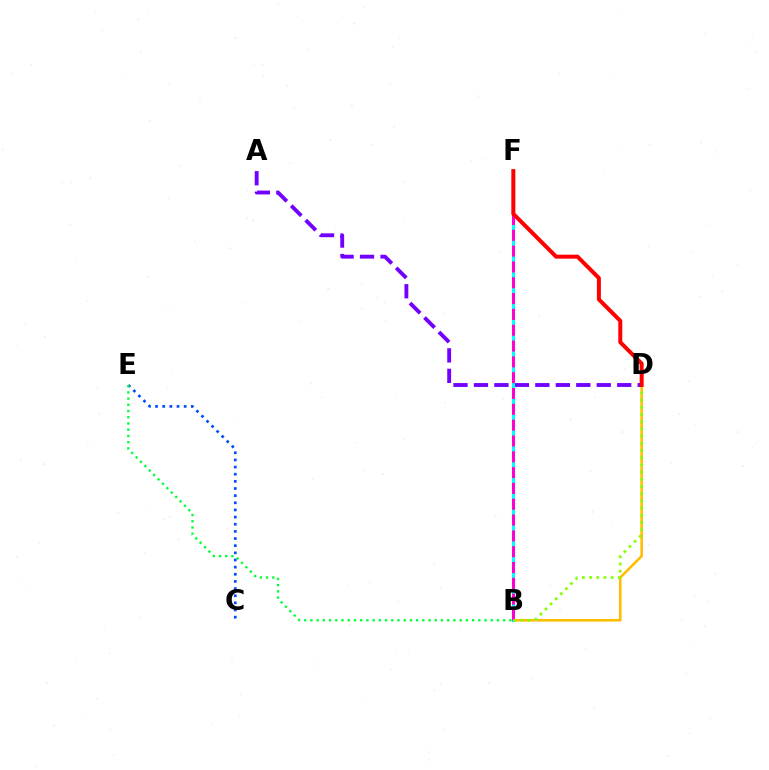{('B', 'D'): [{'color': '#ffbd00', 'line_style': 'solid', 'thickness': 1.86}, {'color': '#84ff00', 'line_style': 'dotted', 'thickness': 1.96}], ('A', 'D'): [{'color': '#7200ff', 'line_style': 'dashed', 'thickness': 2.78}], ('B', 'F'): [{'color': '#00fff6', 'line_style': 'solid', 'thickness': 2.22}, {'color': '#ff00cf', 'line_style': 'dashed', 'thickness': 2.15}], ('C', 'E'): [{'color': '#004bff', 'line_style': 'dotted', 'thickness': 1.94}], ('D', 'F'): [{'color': '#ff0000', 'line_style': 'solid', 'thickness': 2.87}], ('B', 'E'): [{'color': '#00ff39', 'line_style': 'dotted', 'thickness': 1.69}]}